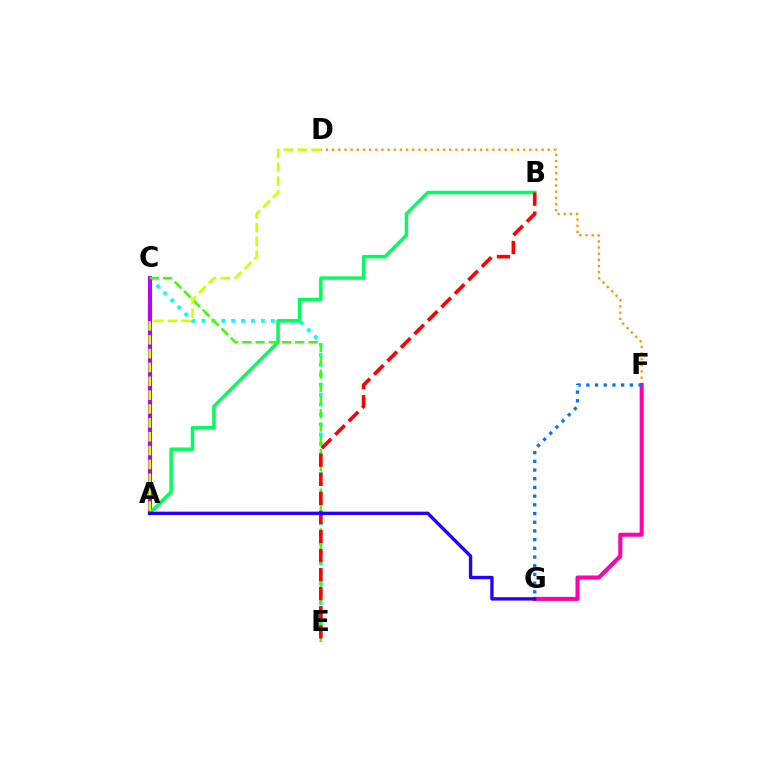{('D', 'F'): [{'color': '#ff9400', 'line_style': 'dotted', 'thickness': 1.67}], ('C', 'E'): [{'color': '#00fff6', 'line_style': 'dotted', 'thickness': 2.7}, {'color': '#3dff00', 'line_style': 'dashed', 'thickness': 1.8}], ('A', 'C'): [{'color': '#b900ff', 'line_style': 'solid', 'thickness': 2.92}], ('F', 'G'): [{'color': '#ff00ac', 'line_style': 'solid', 'thickness': 2.91}, {'color': '#0074ff', 'line_style': 'dotted', 'thickness': 2.36}], ('A', 'B'): [{'color': '#00ff5c', 'line_style': 'solid', 'thickness': 2.5}], ('B', 'E'): [{'color': '#ff0000', 'line_style': 'dashed', 'thickness': 2.59}], ('A', 'D'): [{'color': '#d1ff00', 'line_style': 'dashed', 'thickness': 1.88}], ('A', 'G'): [{'color': '#2500ff', 'line_style': 'solid', 'thickness': 2.42}]}